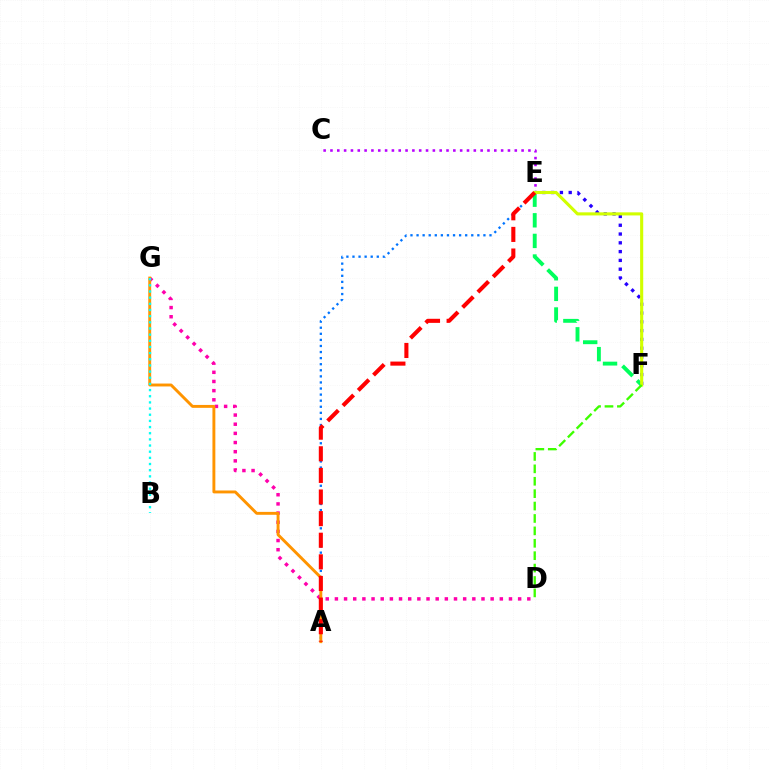{('E', 'F'): [{'color': '#2500ff', 'line_style': 'dotted', 'thickness': 2.39}, {'color': '#00ff5c', 'line_style': 'dashed', 'thickness': 2.8}, {'color': '#d1ff00', 'line_style': 'solid', 'thickness': 2.23}], ('D', 'G'): [{'color': '#ff00ac', 'line_style': 'dotted', 'thickness': 2.49}], ('C', 'E'): [{'color': '#b900ff', 'line_style': 'dotted', 'thickness': 1.85}], ('A', 'E'): [{'color': '#0074ff', 'line_style': 'dotted', 'thickness': 1.65}, {'color': '#ff0000', 'line_style': 'dashed', 'thickness': 2.94}], ('A', 'G'): [{'color': '#ff9400', 'line_style': 'solid', 'thickness': 2.09}], ('B', 'G'): [{'color': '#00fff6', 'line_style': 'dotted', 'thickness': 1.67}], ('D', 'F'): [{'color': '#3dff00', 'line_style': 'dashed', 'thickness': 1.69}]}